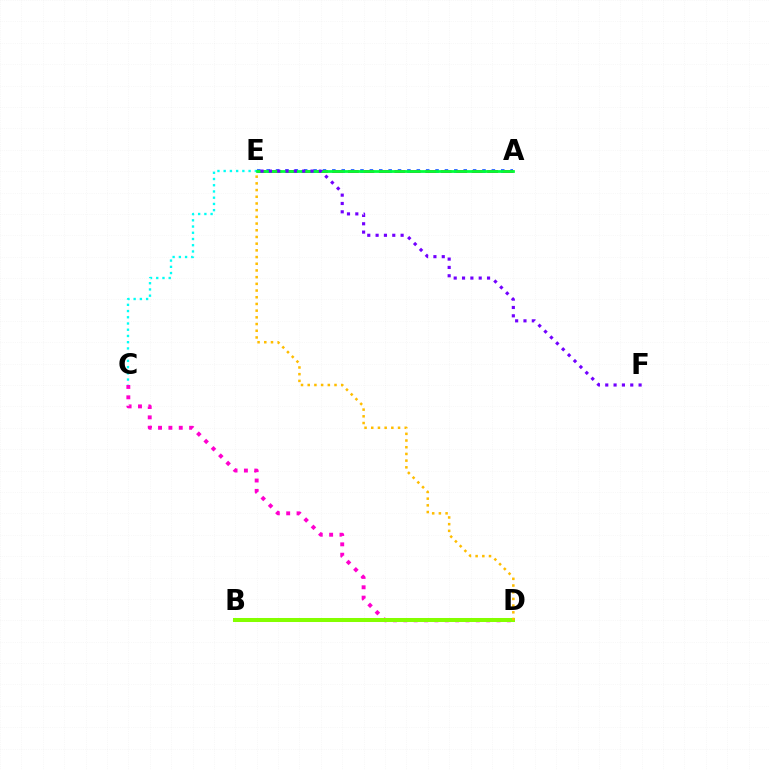{('C', 'D'): [{'color': '#ff00cf', 'line_style': 'dotted', 'thickness': 2.81}], ('C', 'E'): [{'color': '#00fff6', 'line_style': 'dotted', 'thickness': 1.69}], ('A', 'E'): [{'color': '#004bff', 'line_style': 'dotted', 'thickness': 2.55}, {'color': '#ff0000', 'line_style': 'dashed', 'thickness': 2.1}, {'color': '#00ff39', 'line_style': 'solid', 'thickness': 1.99}], ('B', 'D'): [{'color': '#84ff00', 'line_style': 'solid', 'thickness': 2.89}], ('D', 'E'): [{'color': '#ffbd00', 'line_style': 'dotted', 'thickness': 1.82}], ('E', 'F'): [{'color': '#7200ff', 'line_style': 'dotted', 'thickness': 2.26}]}